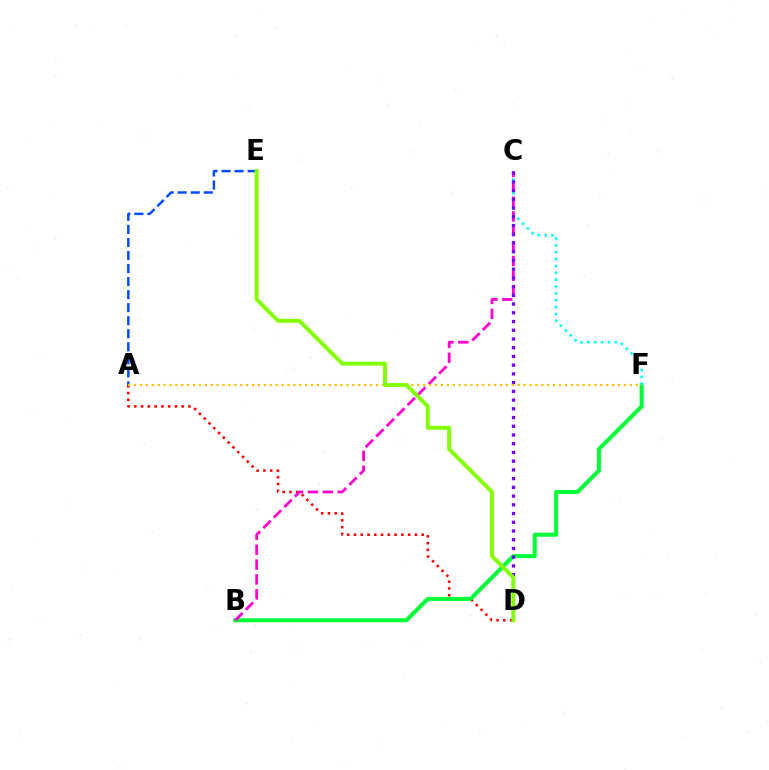{('A', 'D'): [{'color': '#ff0000', 'line_style': 'dotted', 'thickness': 1.84}], ('A', 'E'): [{'color': '#004bff', 'line_style': 'dashed', 'thickness': 1.77}], ('B', 'F'): [{'color': '#00ff39', 'line_style': 'solid', 'thickness': 2.91}], ('C', 'F'): [{'color': '#00fff6', 'line_style': 'dotted', 'thickness': 1.86}], ('B', 'C'): [{'color': '#ff00cf', 'line_style': 'dashed', 'thickness': 2.02}], ('C', 'D'): [{'color': '#7200ff', 'line_style': 'dotted', 'thickness': 2.37}], ('A', 'F'): [{'color': '#ffbd00', 'line_style': 'dotted', 'thickness': 1.6}], ('D', 'E'): [{'color': '#84ff00', 'line_style': 'solid', 'thickness': 2.83}]}